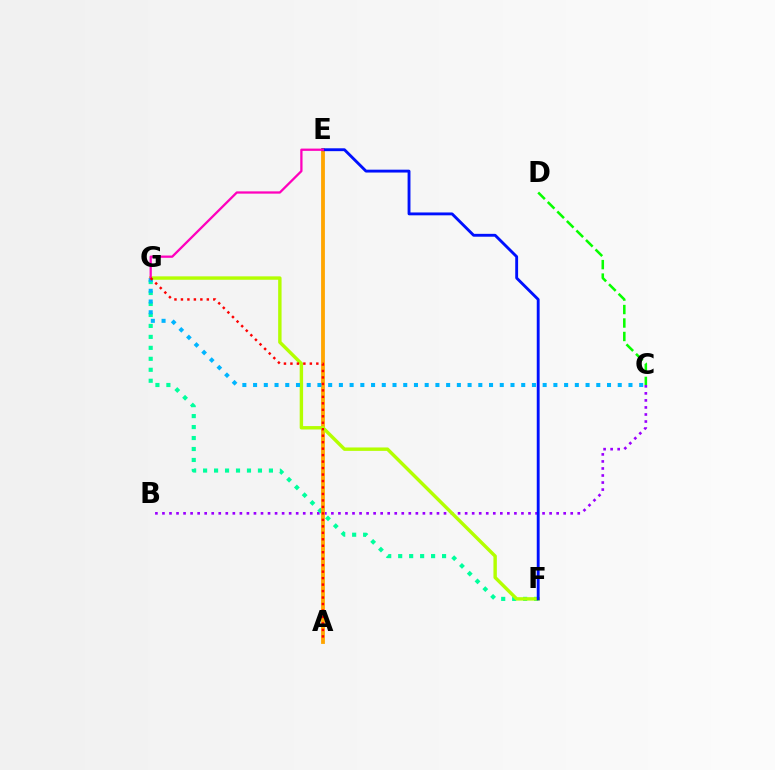{('B', 'C'): [{'color': '#9b00ff', 'line_style': 'dotted', 'thickness': 1.91}], ('F', 'G'): [{'color': '#00ff9d', 'line_style': 'dotted', 'thickness': 2.98}, {'color': '#b3ff00', 'line_style': 'solid', 'thickness': 2.46}], ('C', 'D'): [{'color': '#08ff00', 'line_style': 'dashed', 'thickness': 1.83}], ('A', 'E'): [{'color': '#ffa500', 'line_style': 'solid', 'thickness': 2.75}], ('C', 'G'): [{'color': '#00b5ff', 'line_style': 'dotted', 'thickness': 2.91}], ('E', 'F'): [{'color': '#0010ff', 'line_style': 'solid', 'thickness': 2.06}], ('E', 'G'): [{'color': '#ff00bd', 'line_style': 'solid', 'thickness': 1.64}], ('A', 'G'): [{'color': '#ff0000', 'line_style': 'dotted', 'thickness': 1.76}]}